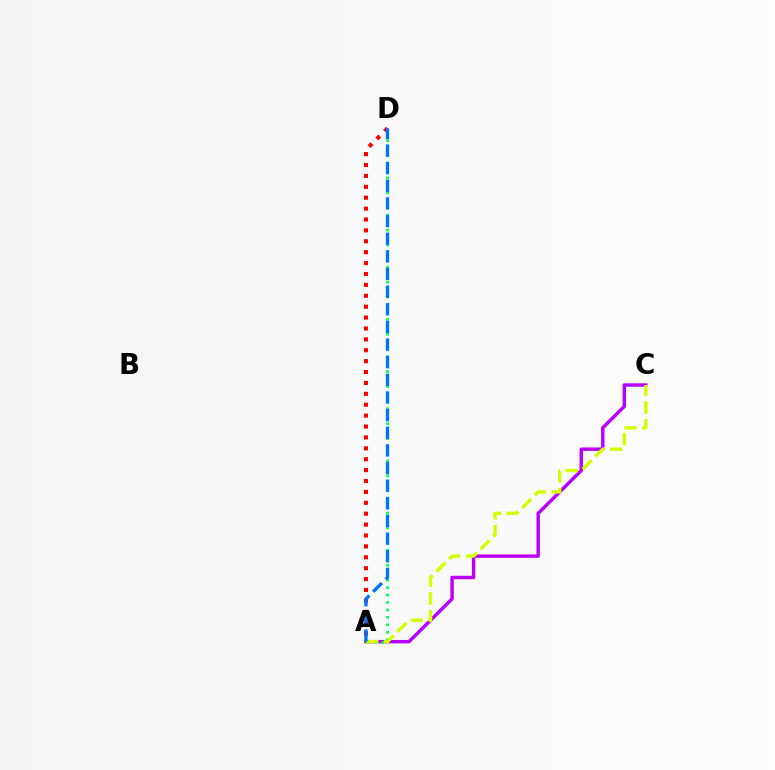{('A', 'C'): [{'color': '#b900ff', 'line_style': 'solid', 'thickness': 2.46}, {'color': '#d1ff00', 'line_style': 'dashed', 'thickness': 2.42}], ('A', 'D'): [{'color': '#00ff5c', 'line_style': 'dotted', 'thickness': 2.02}, {'color': '#ff0000', 'line_style': 'dotted', 'thickness': 2.96}, {'color': '#0074ff', 'line_style': 'dashed', 'thickness': 2.4}]}